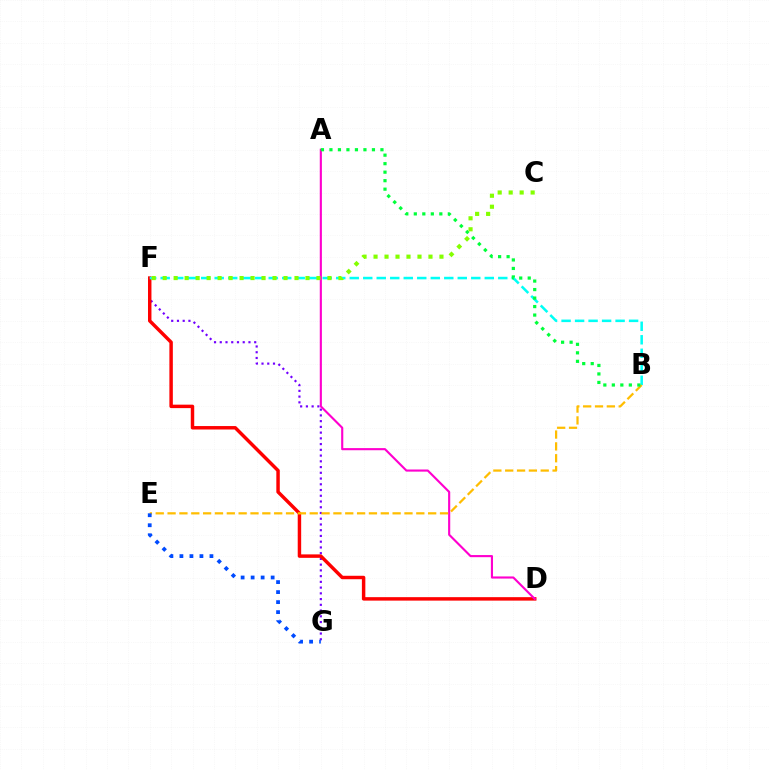{('F', 'G'): [{'color': '#7200ff', 'line_style': 'dotted', 'thickness': 1.56}], ('D', 'F'): [{'color': '#ff0000', 'line_style': 'solid', 'thickness': 2.49}], ('A', 'D'): [{'color': '#ff00cf', 'line_style': 'solid', 'thickness': 1.53}], ('B', 'F'): [{'color': '#00fff6', 'line_style': 'dashed', 'thickness': 1.83}], ('B', 'E'): [{'color': '#ffbd00', 'line_style': 'dashed', 'thickness': 1.61}], ('E', 'G'): [{'color': '#004bff', 'line_style': 'dotted', 'thickness': 2.72}], ('A', 'B'): [{'color': '#00ff39', 'line_style': 'dotted', 'thickness': 2.31}], ('C', 'F'): [{'color': '#84ff00', 'line_style': 'dotted', 'thickness': 2.98}]}